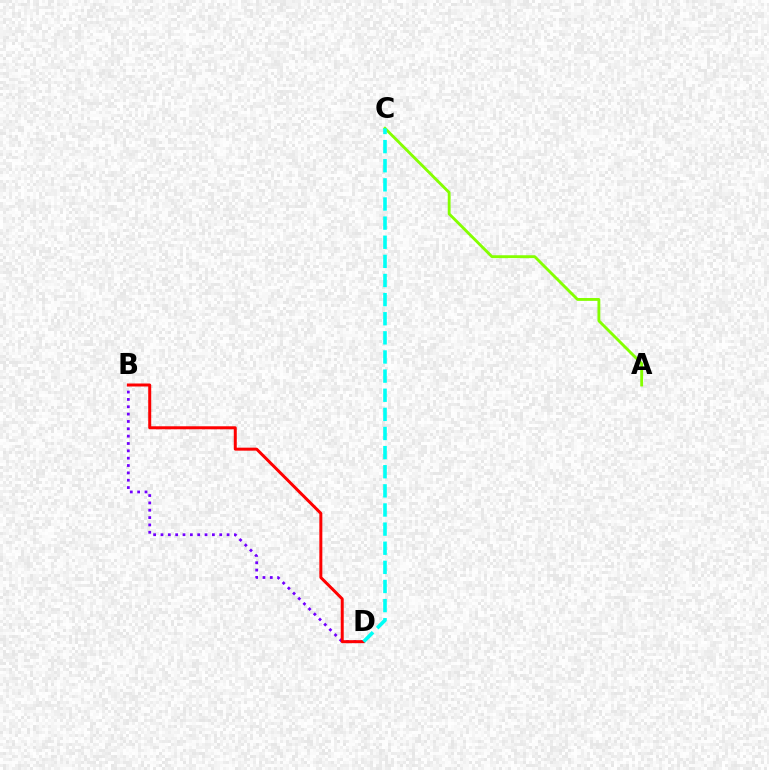{('B', 'D'): [{'color': '#7200ff', 'line_style': 'dotted', 'thickness': 2.0}, {'color': '#ff0000', 'line_style': 'solid', 'thickness': 2.15}], ('A', 'C'): [{'color': '#84ff00', 'line_style': 'solid', 'thickness': 2.05}], ('C', 'D'): [{'color': '#00fff6', 'line_style': 'dashed', 'thickness': 2.6}]}